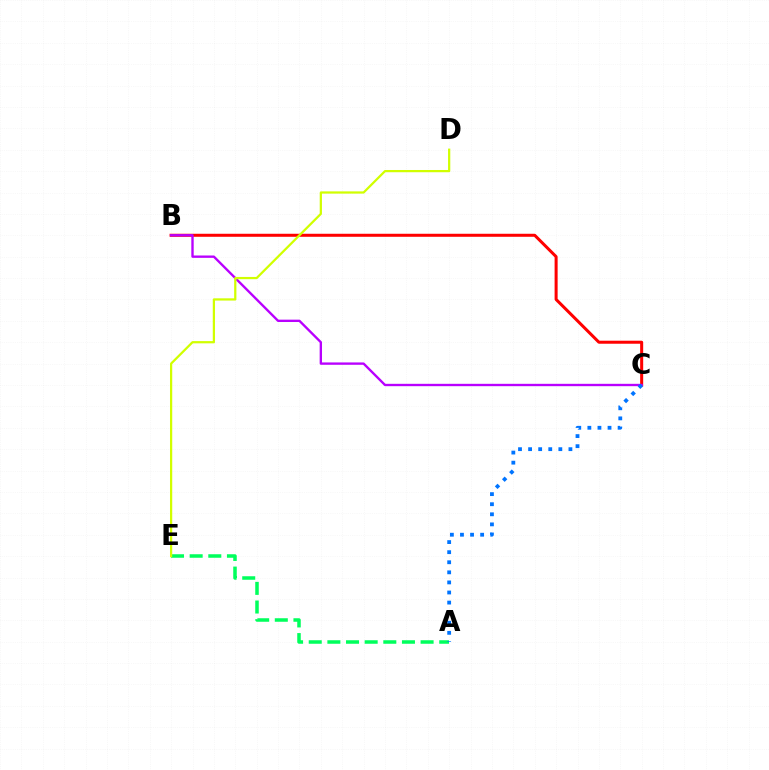{('A', 'E'): [{'color': '#00ff5c', 'line_style': 'dashed', 'thickness': 2.53}], ('B', 'C'): [{'color': '#ff0000', 'line_style': 'solid', 'thickness': 2.18}, {'color': '#b900ff', 'line_style': 'solid', 'thickness': 1.7}], ('A', 'C'): [{'color': '#0074ff', 'line_style': 'dotted', 'thickness': 2.74}], ('D', 'E'): [{'color': '#d1ff00', 'line_style': 'solid', 'thickness': 1.61}]}